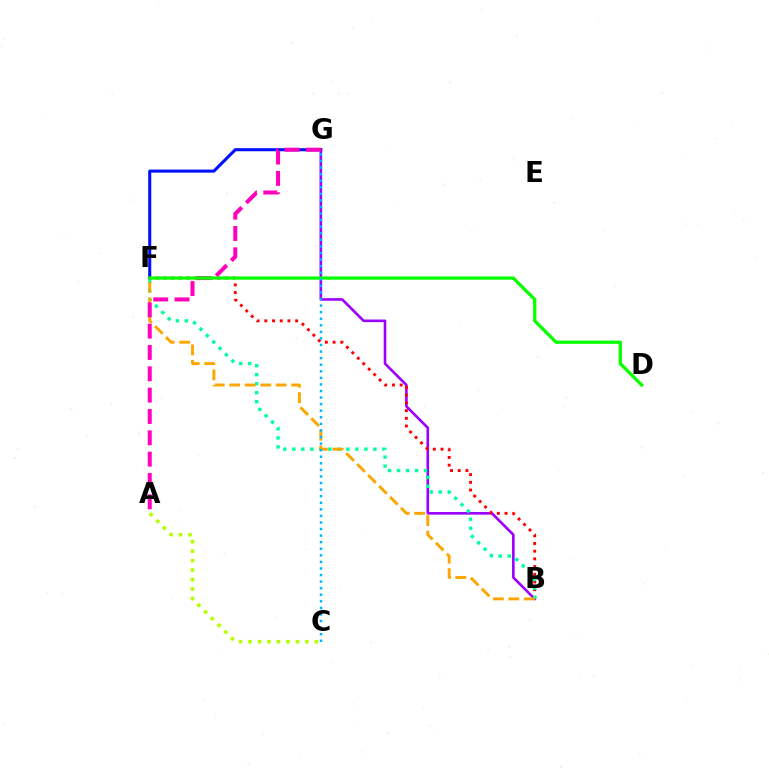{('A', 'C'): [{'color': '#b3ff00', 'line_style': 'dotted', 'thickness': 2.57}], ('F', 'G'): [{'color': '#0010ff', 'line_style': 'solid', 'thickness': 2.21}], ('B', 'G'): [{'color': '#9b00ff', 'line_style': 'solid', 'thickness': 1.88}], ('B', 'F'): [{'color': '#ff0000', 'line_style': 'dotted', 'thickness': 2.09}, {'color': '#00ff9d', 'line_style': 'dotted', 'thickness': 2.45}, {'color': '#ffa500', 'line_style': 'dashed', 'thickness': 2.1}], ('A', 'G'): [{'color': '#ff00bd', 'line_style': 'dashed', 'thickness': 2.9}], ('D', 'F'): [{'color': '#08ff00', 'line_style': 'solid', 'thickness': 2.36}], ('C', 'G'): [{'color': '#00b5ff', 'line_style': 'dotted', 'thickness': 1.79}]}